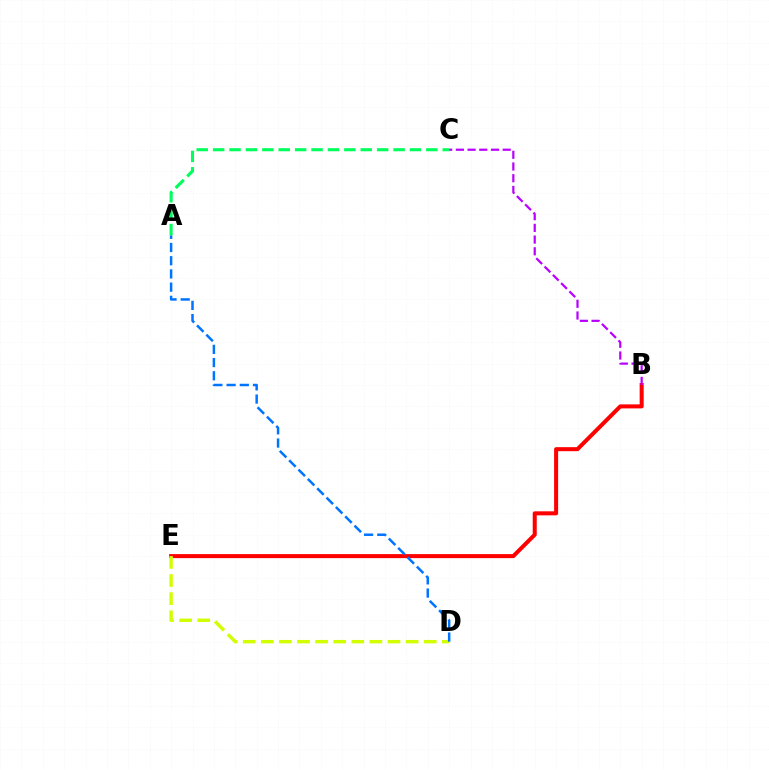{('B', 'E'): [{'color': '#ff0000', 'line_style': 'solid', 'thickness': 2.9}], ('D', 'E'): [{'color': '#d1ff00', 'line_style': 'dashed', 'thickness': 2.46}], ('A', 'D'): [{'color': '#0074ff', 'line_style': 'dashed', 'thickness': 1.79}], ('B', 'C'): [{'color': '#b900ff', 'line_style': 'dashed', 'thickness': 1.59}], ('A', 'C'): [{'color': '#00ff5c', 'line_style': 'dashed', 'thickness': 2.23}]}